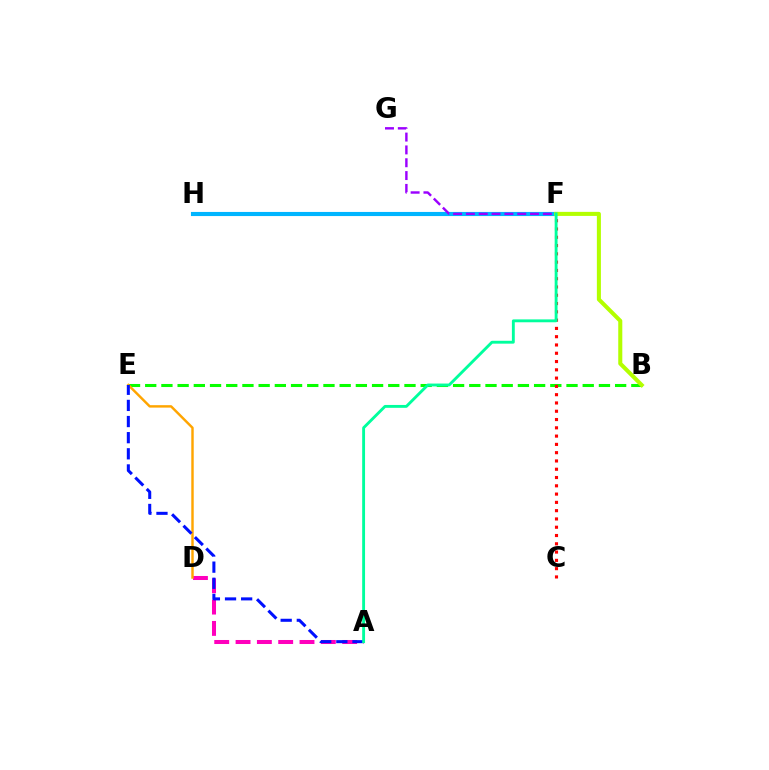{('A', 'D'): [{'color': '#ff00bd', 'line_style': 'dashed', 'thickness': 2.9}], ('B', 'E'): [{'color': '#08ff00', 'line_style': 'dashed', 'thickness': 2.2}], ('D', 'E'): [{'color': '#ffa500', 'line_style': 'solid', 'thickness': 1.76}], ('F', 'H'): [{'color': '#00b5ff', 'line_style': 'solid', 'thickness': 2.96}], ('A', 'E'): [{'color': '#0010ff', 'line_style': 'dashed', 'thickness': 2.19}], ('B', 'F'): [{'color': '#b3ff00', 'line_style': 'solid', 'thickness': 2.92}], ('F', 'G'): [{'color': '#9b00ff', 'line_style': 'dashed', 'thickness': 1.74}], ('C', 'F'): [{'color': '#ff0000', 'line_style': 'dotted', 'thickness': 2.25}], ('A', 'F'): [{'color': '#00ff9d', 'line_style': 'solid', 'thickness': 2.07}]}